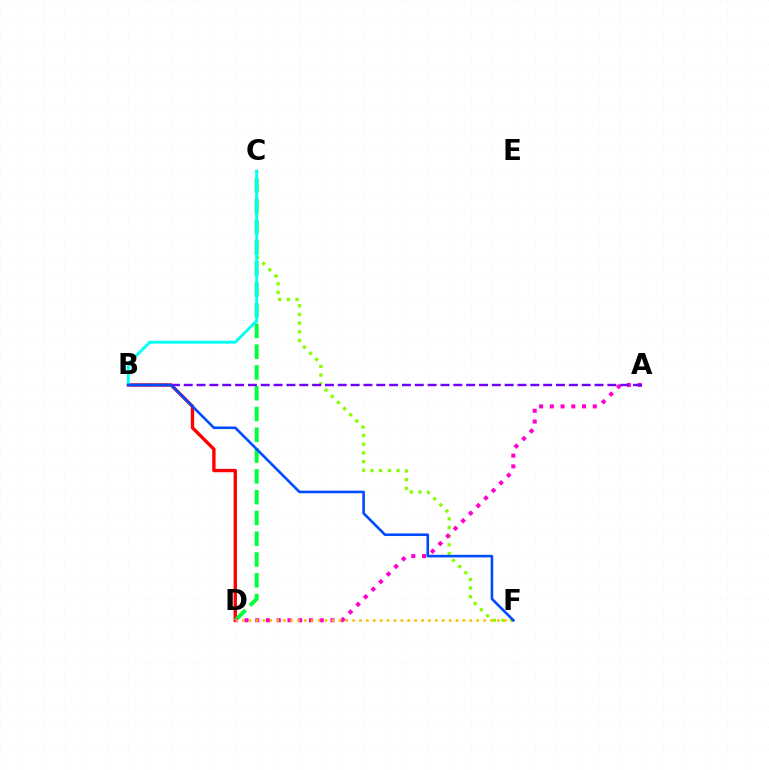{('B', 'D'): [{'color': '#ff0000', 'line_style': 'solid', 'thickness': 2.43}], ('C', 'F'): [{'color': '#84ff00', 'line_style': 'dotted', 'thickness': 2.36}], ('C', 'D'): [{'color': '#00ff39', 'line_style': 'dashed', 'thickness': 2.82}], ('A', 'D'): [{'color': '#ff00cf', 'line_style': 'dotted', 'thickness': 2.92}], ('B', 'C'): [{'color': '#00fff6', 'line_style': 'solid', 'thickness': 2.06}], ('A', 'B'): [{'color': '#7200ff', 'line_style': 'dashed', 'thickness': 1.74}], ('D', 'F'): [{'color': '#ffbd00', 'line_style': 'dotted', 'thickness': 1.87}], ('B', 'F'): [{'color': '#004bff', 'line_style': 'solid', 'thickness': 1.88}]}